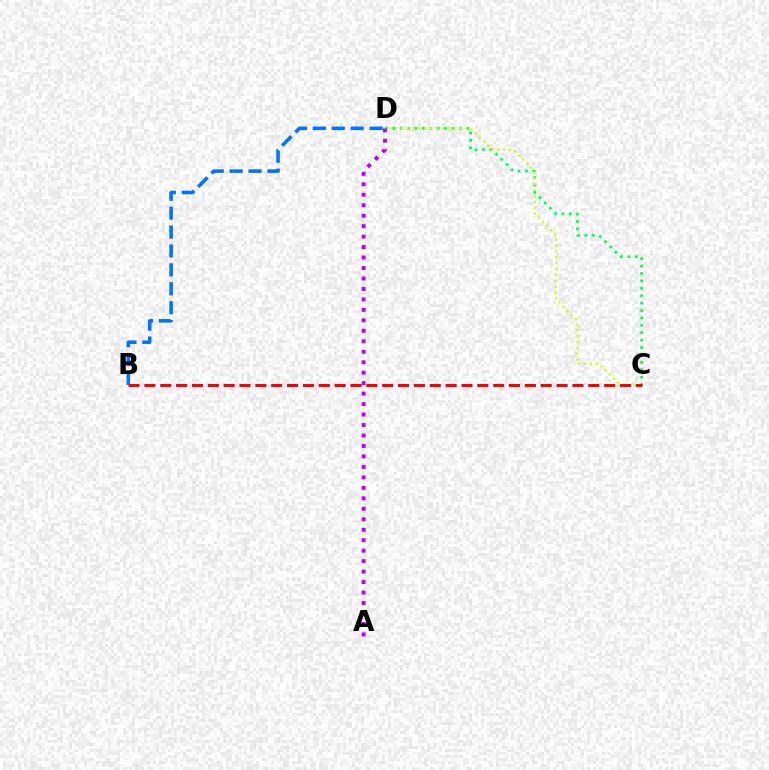{('C', 'D'): [{'color': '#00ff5c', 'line_style': 'dotted', 'thickness': 2.01}, {'color': '#d1ff00', 'line_style': 'dotted', 'thickness': 1.59}], ('A', 'D'): [{'color': '#b900ff', 'line_style': 'dotted', 'thickness': 2.84}], ('B', 'D'): [{'color': '#0074ff', 'line_style': 'dashed', 'thickness': 2.57}], ('B', 'C'): [{'color': '#ff0000', 'line_style': 'dashed', 'thickness': 2.15}]}